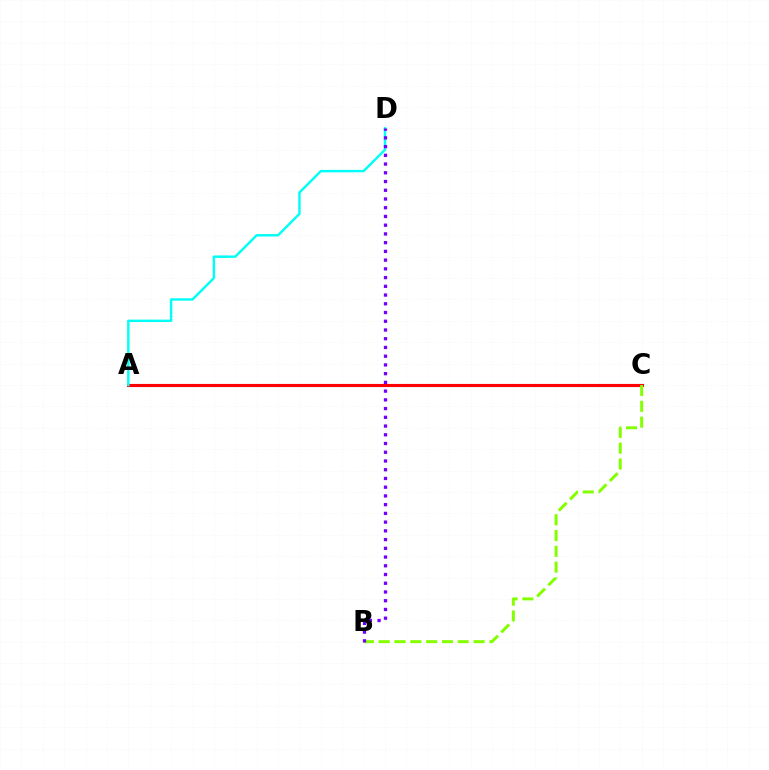{('A', 'C'): [{'color': '#ff0000', 'line_style': 'solid', 'thickness': 2.26}], ('A', 'D'): [{'color': '#00fff6', 'line_style': 'solid', 'thickness': 1.75}], ('B', 'C'): [{'color': '#84ff00', 'line_style': 'dashed', 'thickness': 2.15}], ('B', 'D'): [{'color': '#7200ff', 'line_style': 'dotted', 'thickness': 2.37}]}